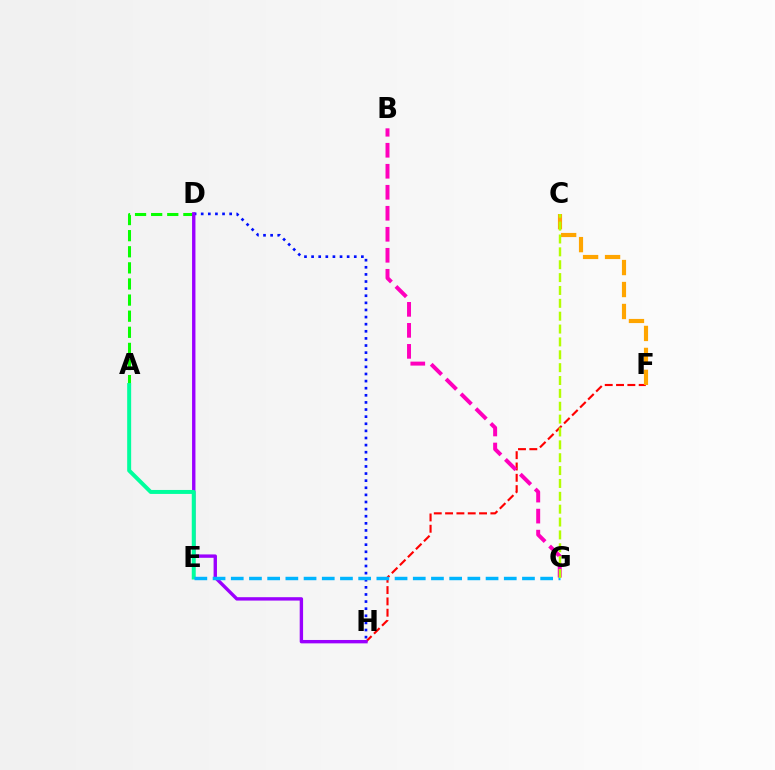{('A', 'D'): [{'color': '#08ff00', 'line_style': 'dashed', 'thickness': 2.19}], ('D', 'H'): [{'color': '#0010ff', 'line_style': 'dotted', 'thickness': 1.93}, {'color': '#9b00ff', 'line_style': 'solid', 'thickness': 2.43}], ('F', 'H'): [{'color': '#ff0000', 'line_style': 'dashed', 'thickness': 1.54}], ('B', 'G'): [{'color': '#ff00bd', 'line_style': 'dashed', 'thickness': 2.85}], ('A', 'E'): [{'color': '#00ff9d', 'line_style': 'solid', 'thickness': 2.86}], ('E', 'G'): [{'color': '#00b5ff', 'line_style': 'dashed', 'thickness': 2.47}], ('C', 'F'): [{'color': '#ffa500', 'line_style': 'dashed', 'thickness': 2.99}], ('C', 'G'): [{'color': '#b3ff00', 'line_style': 'dashed', 'thickness': 1.75}]}